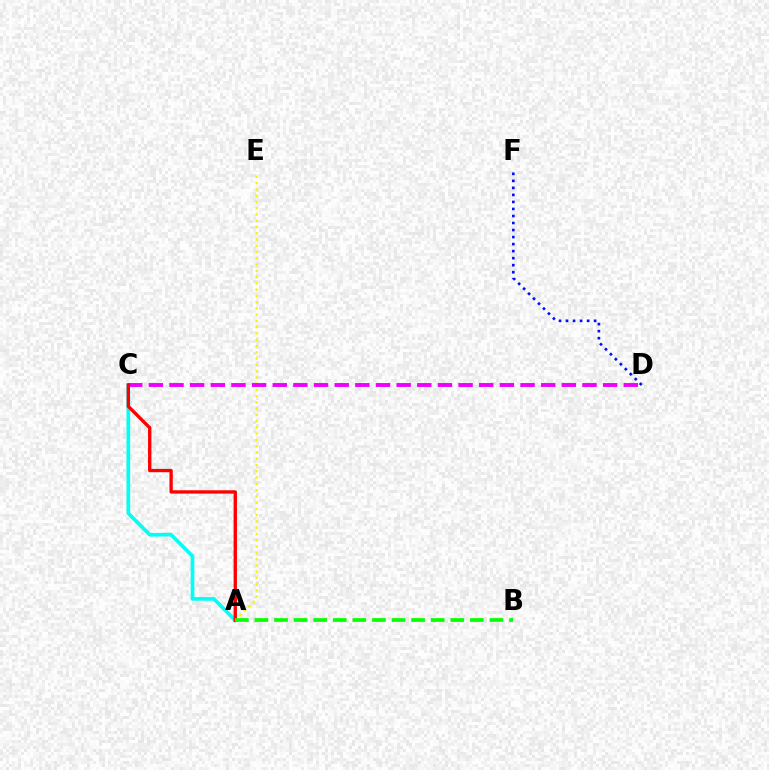{('A', 'E'): [{'color': '#fcf500', 'line_style': 'dotted', 'thickness': 1.7}], ('D', 'F'): [{'color': '#0010ff', 'line_style': 'dotted', 'thickness': 1.91}], ('A', 'C'): [{'color': '#00fff6', 'line_style': 'solid', 'thickness': 2.65}, {'color': '#ff0000', 'line_style': 'solid', 'thickness': 2.4}], ('C', 'D'): [{'color': '#ee00ff', 'line_style': 'dashed', 'thickness': 2.81}], ('A', 'B'): [{'color': '#08ff00', 'line_style': 'dashed', 'thickness': 2.66}]}